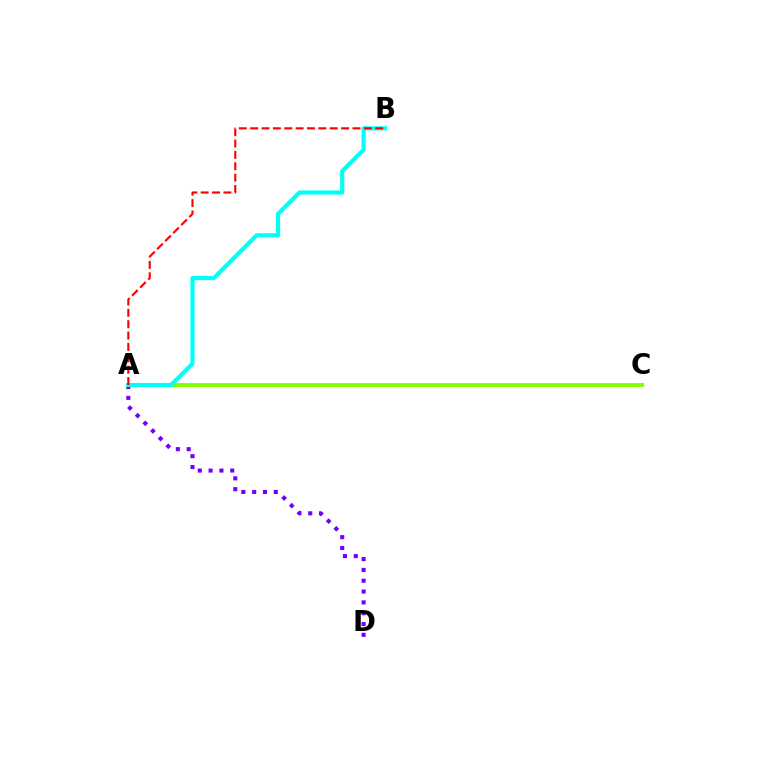{('A', 'D'): [{'color': '#7200ff', 'line_style': 'dotted', 'thickness': 2.94}], ('A', 'C'): [{'color': '#84ff00', 'line_style': 'solid', 'thickness': 2.78}], ('A', 'B'): [{'color': '#00fff6', 'line_style': 'solid', 'thickness': 2.98}, {'color': '#ff0000', 'line_style': 'dashed', 'thickness': 1.54}]}